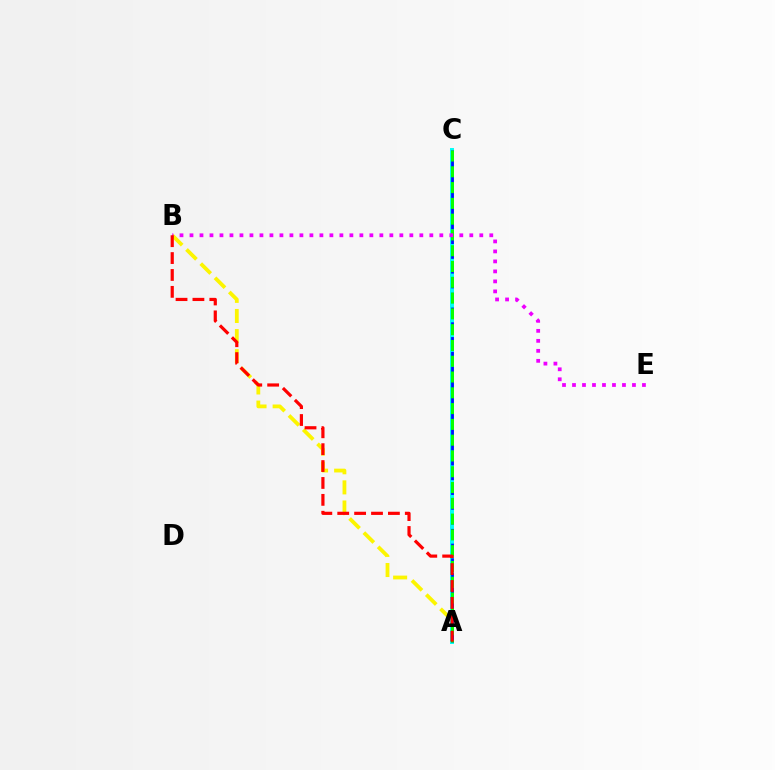{('A', 'B'): [{'color': '#fcf500', 'line_style': 'dashed', 'thickness': 2.73}, {'color': '#ff0000', 'line_style': 'dashed', 'thickness': 2.3}], ('A', 'C'): [{'color': '#00fff6', 'line_style': 'solid', 'thickness': 2.85}, {'color': '#0010ff', 'line_style': 'dashed', 'thickness': 2.0}, {'color': '#08ff00', 'line_style': 'dashed', 'thickness': 2.14}], ('B', 'E'): [{'color': '#ee00ff', 'line_style': 'dotted', 'thickness': 2.72}]}